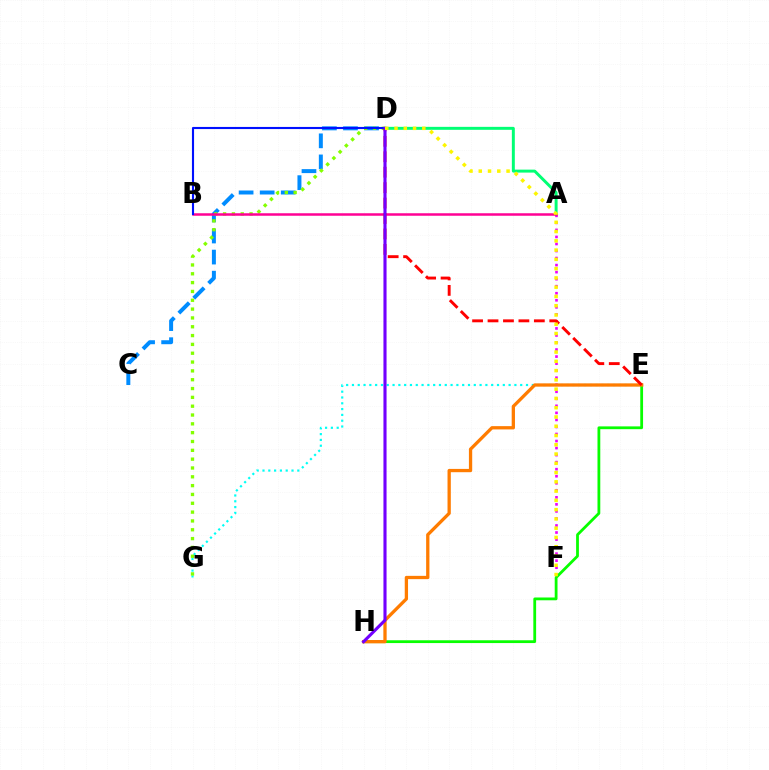{('E', 'G'): [{'color': '#00fff6', 'line_style': 'dotted', 'thickness': 1.58}], ('A', 'F'): [{'color': '#ee00ff', 'line_style': 'dotted', 'thickness': 1.91}], ('E', 'H'): [{'color': '#08ff00', 'line_style': 'solid', 'thickness': 2.01}, {'color': '#ff7c00', 'line_style': 'solid', 'thickness': 2.37}], ('C', 'D'): [{'color': '#008cff', 'line_style': 'dashed', 'thickness': 2.86}], ('A', 'D'): [{'color': '#00ff74', 'line_style': 'solid', 'thickness': 2.13}], ('D', 'G'): [{'color': '#84ff00', 'line_style': 'dotted', 'thickness': 2.4}], ('A', 'B'): [{'color': '#ff0094', 'line_style': 'solid', 'thickness': 1.8}], ('D', 'E'): [{'color': '#ff0000', 'line_style': 'dashed', 'thickness': 2.1}], ('B', 'D'): [{'color': '#0010ff', 'line_style': 'solid', 'thickness': 1.52}], ('D', 'H'): [{'color': '#7200ff', 'line_style': 'solid', 'thickness': 2.24}], ('D', 'F'): [{'color': '#fcf500', 'line_style': 'dotted', 'thickness': 2.52}]}